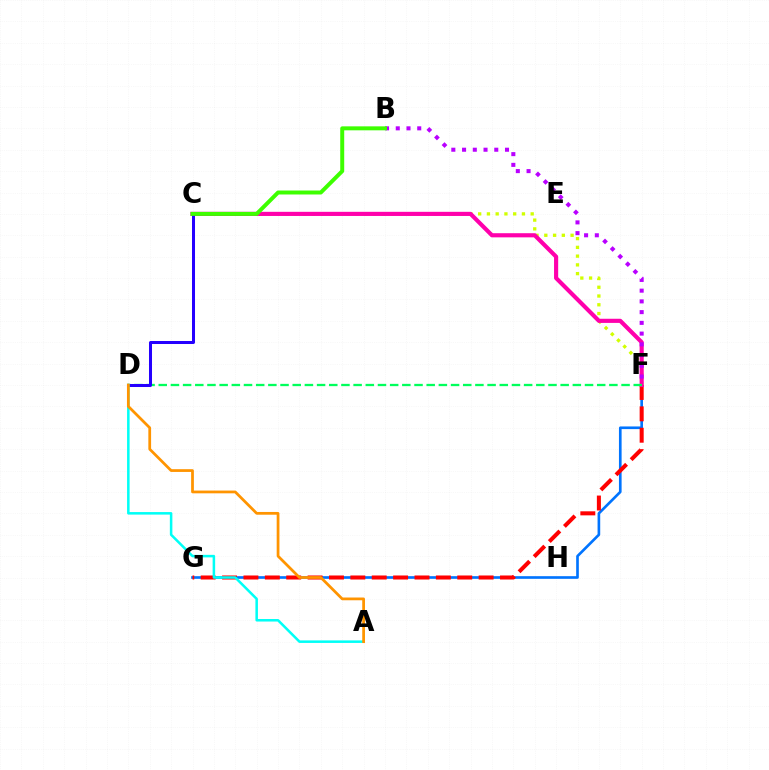{('C', 'F'): [{'color': '#d1ff00', 'line_style': 'dotted', 'thickness': 2.38}, {'color': '#ff00ac', 'line_style': 'solid', 'thickness': 2.98}], ('F', 'G'): [{'color': '#0074ff', 'line_style': 'solid', 'thickness': 1.91}, {'color': '#ff0000', 'line_style': 'dashed', 'thickness': 2.9}], ('D', 'F'): [{'color': '#00ff5c', 'line_style': 'dashed', 'thickness': 1.65}], ('C', 'D'): [{'color': '#2500ff', 'line_style': 'solid', 'thickness': 2.17}], ('A', 'D'): [{'color': '#00fff6', 'line_style': 'solid', 'thickness': 1.82}, {'color': '#ff9400', 'line_style': 'solid', 'thickness': 1.98}], ('B', 'F'): [{'color': '#b900ff', 'line_style': 'dotted', 'thickness': 2.92}], ('B', 'C'): [{'color': '#3dff00', 'line_style': 'solid', 'thickness': 2.86}]}